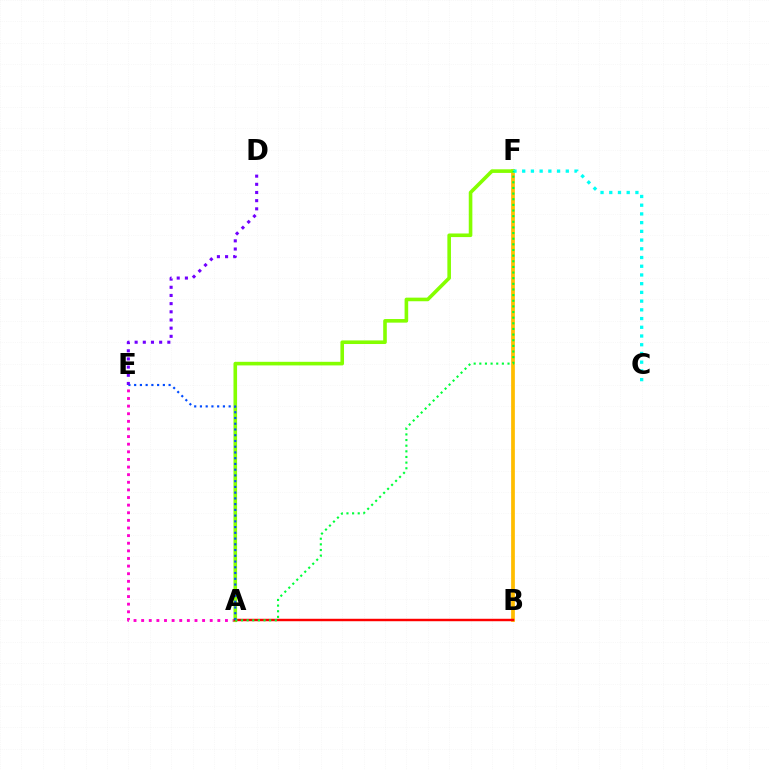{('B', 'F'): [{'color': '#ffbd00', 'line_style': 'solid', 'thickness': 2.69}], ('A', 'E'): [{'color': '#ff00cf', 'line_style': 'dotted', 'thickness': 2.07}, {'color': '#004bff', 'line_style': 'dotted', 'thickness': 1.56}], ('A', 'F'): [{'color': '#84ff00', 'line_style': 'solid', 'thickness': 2.6}, {'color': '#00ff39', 'line_style': 'dotted', 'thickness': 1.53}], ('A', 'B'): [{'color': '#ff0000', 'line_style': 'solid', 'thickness': 1.76}], ('D', 'E'): [{'color': '#7200ff', 'line_style': 'dotted', 'thickness': 2.22}], ('C', 'F'): [{'color': '#00fff6', 'line_style': 'dotted', 'thickness': 2.37}]}